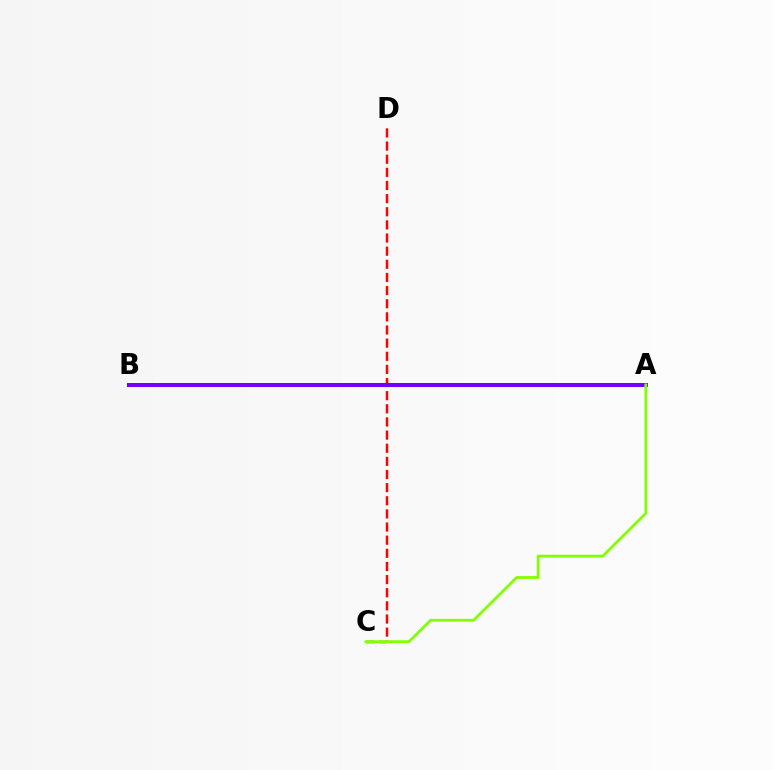{('A', 'B'): [{'color': '#00fff6', 'line_style': 'dashed', 'thickness': 2.1}, {'color': '#7200ff', 'line_style': 'solid', 'thickness': 2.88}], ('C', 'D'): [{'color': '#ff0000', 'line_style': 'dashed', 'thickness': 1.78}], ('A', 'C'): [{'color': '#84ff00', 'line_style': 'solid', 'thickness': 2.03}]}